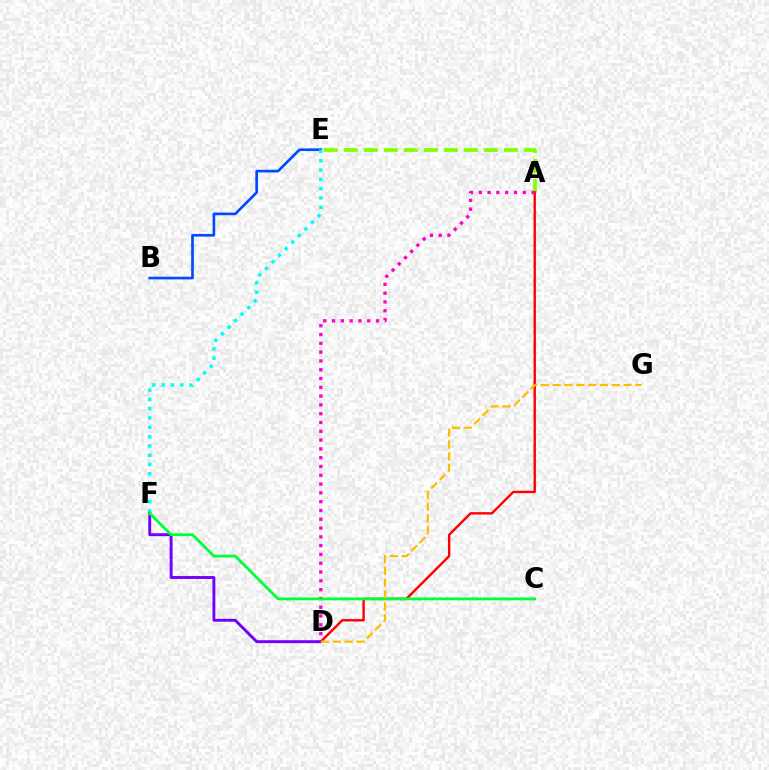{('A', 'E'): [{'color': '#84ff00', 'line_style': 'dashed', 'thickness': 2.72}], ('A', 'D'): [{'color': '#ff0000', 'line_style': 'solid', 'thickness': 1.72}, {'color': '#ff00cf', 'line_style': 'dotted', 'thickness': 2.39}], ('B', 'E'): [{'color': '#004bff', 'line_style': 'solid', 'thickness': 1.91}], ('E', 'F'): [{'color': '#00fff6', 'line_style': 'dotted', 'thickness': 2.53}], ('D', 'F'): [{'color': '#7200ff', 'line_style': 'solid', 'thickness': 2.09}], ('C', 'F'): [{'color': '#00ff39', 'line_style': 'solid', 'thickness': 2.01}], ('D', 'G'): [{'color': '#ffbd00', 'line_style': 'dashed', 'thickness': 1.61}]}